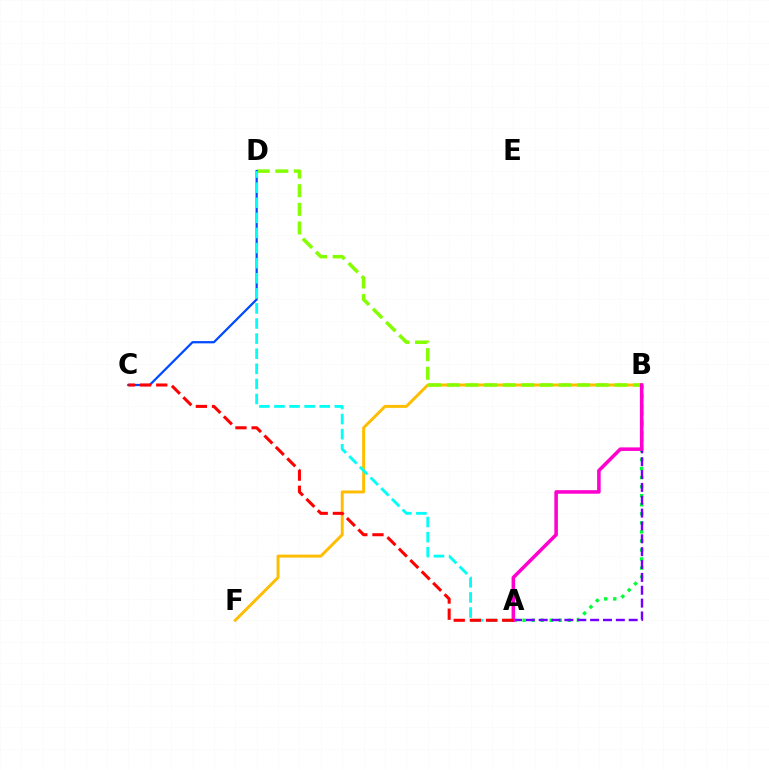{('B', 'F'): [{'color': '#ffbd00', 'line_style': 'solid', 'thickness': 2.11}], ('A', 'B'): [{'color': '#00ff39', 'line_style': 'dotted', 'thickness': 2.46}, {'color': '#7200ff', 'line_style': 'dashed', 'thickness': 1.75}, {'color': '#ff00cf', 'line_style': 'solid', 'thickness': 2.55}], ('B', 'D'): [{'color': '#84ff00', 'line_style': 'dashed', 'thickness': 2.53}], ('C', 'D'): [{'color': '#004bff', 'line_style': 'solid', 'thickness': 1.62}], ('A', 'D'): [{'color': '#00fff6', 'line_style': 'dashed', 'thickness': 2.05}], ('A', 'C'): [{'color': '#ff0000', 'line_style': 'dashed', 'thickness': 2.19}]}